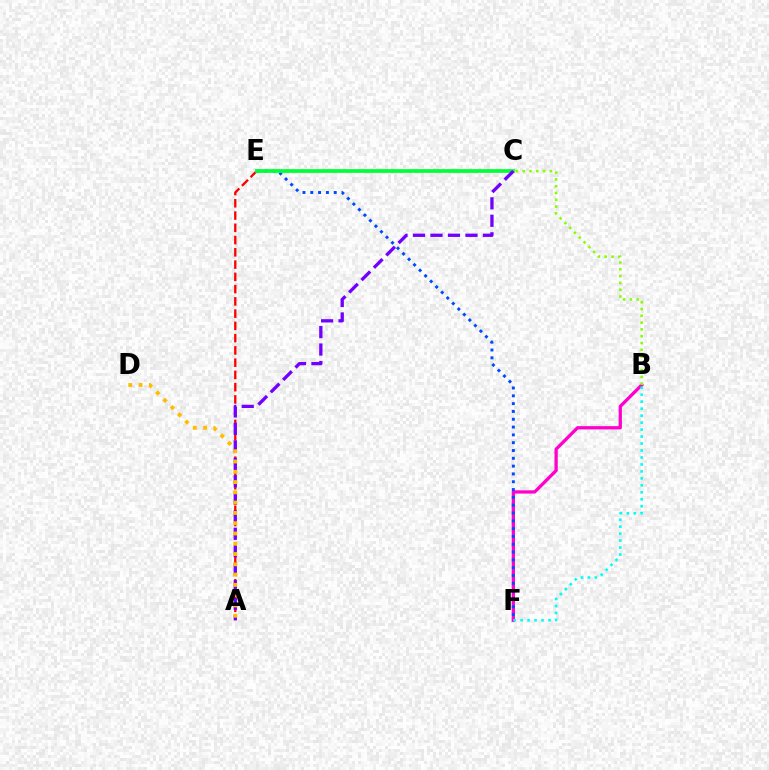{('A', 'E'): [{'color': '#ff0000', 'line_style': 'dashed', 'thickness': 1.67}], ('B', 'F'): [{'color': '#ff00cf', 'line_style': 'solid', 'thickness': 2.36}, {'color': '#00fff6', 'line_style': 'dotted', 'thickness': 1.89}], ('E', 'F'): [{'color': '#004bff', 'line_style': 'dotted', 'thickness': 2.12}], ('C', 'E'): [{'color': '#00ff39', 'line_style': 'solid', 'thickness': 2.67}], ('A', 'C'): [{'color': '#7200ff', 'line_style': 'dashed', 'thickness': 2.38}], ('A', 'D'): [{'color': '#ffbd00', 'line_style': 'dotted', 'thickness': 2.79}], ('B', 'C'): [{'color': '#84ff00', 'line_style': 'dotted', 'thickness': 1.84}]}